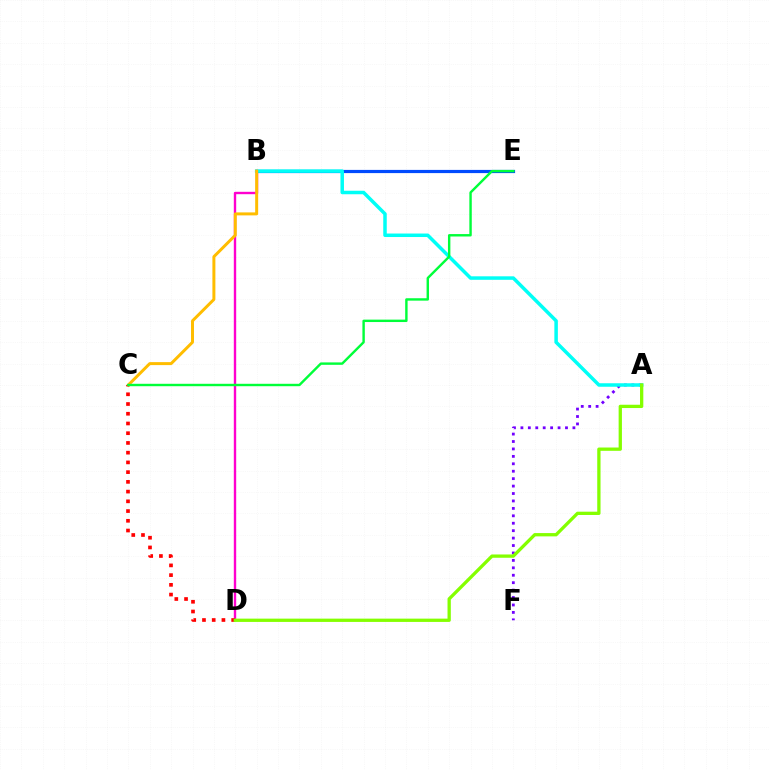{('A', 'F'): [{'color': '#7200ff', 'line_style': 'dotted', 'thickness': 2.02}], ('B', 'D'): [{'color': '#ff00cf', 'line_style': 'solid', 'thickness': 1.72}], ('B', 'E'): [{'color': '#004bff', 'line_style': 'solid', 'thickness': 2.3}], ('A', 'B'): [{'color': '#00fff6', 'line_style': 'solid', 'thickness': 2.52}], ('B', 'C'): [{'color': '#ffbd00', 'line_style': 'solid', 'thickness': 2.14}], ('C', 'D'): [{'color': '#ff0000', 'line_style': 'dotted', 'thickness': 2.64}], ('A', 'D'): [{'color': '#84ff00', 'line_style': 'solid', 'thickness': 2.37}], ('C', 'E'): [{'color': '#00ff39', 'line_style': 'solid', 'thickness': 1.74}]}